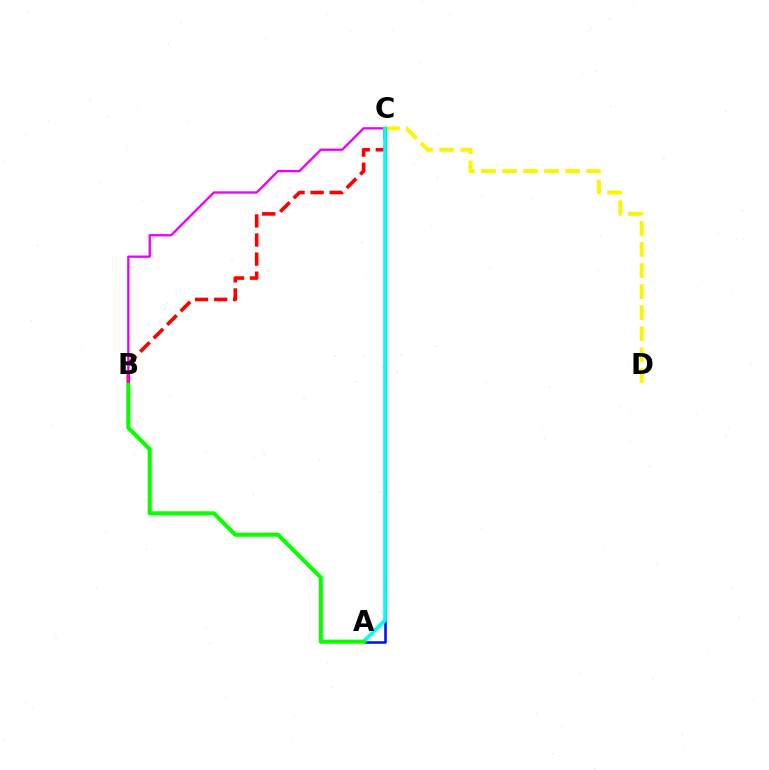{('B', 'C'): [{'color': '#ff0000', 'line_style': 'dashed', 'thickness': 2.59}, {'color': '#ee00ff', 'line_style': 'solid', 'thickness': 1.68}], ('C', 'D'): [{'color': '#fcf500', 'line_style': 'dashed', 'thickness': 2.86}], ('A', 'C'): [{'color': '#0010ff', 'line_style': 'solid', 'thickness': 1.84}, {'color': '#00fff6', 'line_style': 'solid', 'thickness': 2.67}], ('A', 'B'): [{'color': '#08ff00', 'line_style': 'solid', 'thickness': 2.93}]}